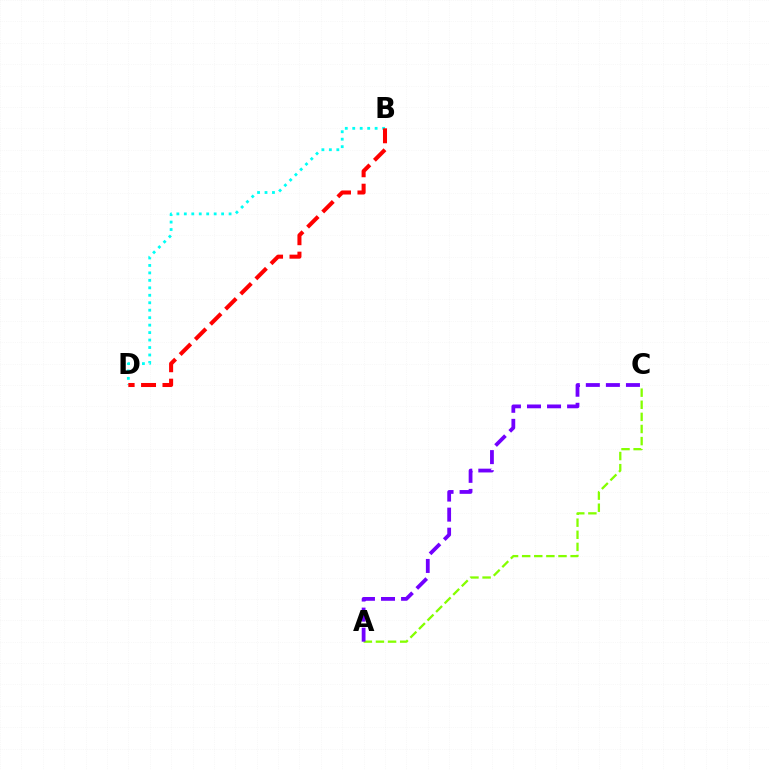{('B', 'D'): [{'color': '#00fff6', 'line_style': 'dotted', 'thickness': 2.03}, {'color': '#ff0000', 'line_style': 'dashed', 'thickness': 2.91}], ('A', 'C'): [{'color': '#84ff00', 'line_style': 'dashed', 'thickness': 1.65}, {'color': '#7200ff', 'line_style': 'dashed', 'thickness': 2.72}]}